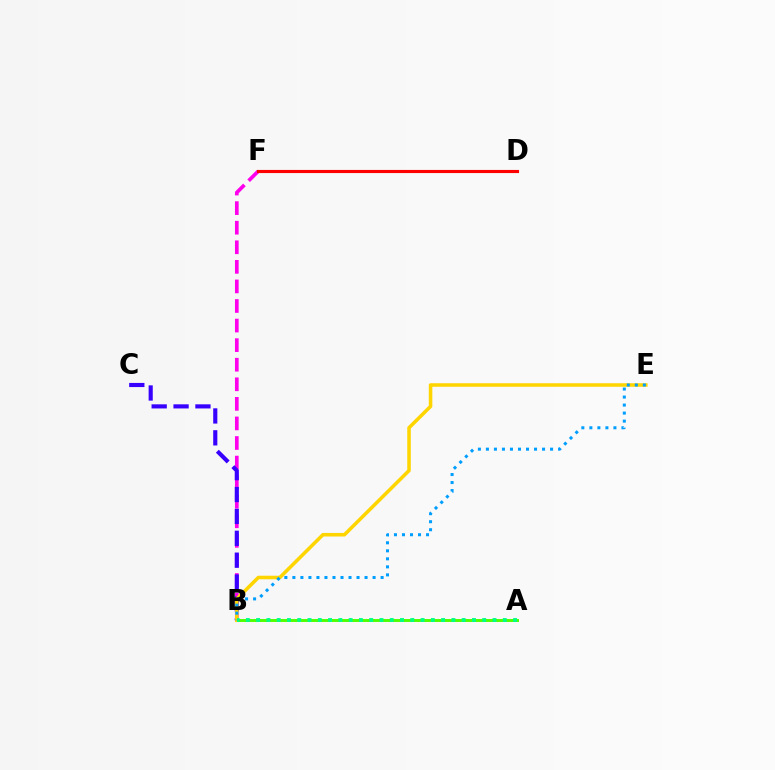{('A', 'B'): [{'color': '#4fff00', 'line_style': 'solid', 'thickness': 2.12}, {'color': '#00ff86', 'line_style': 'dotted', 'thickness': 2.79}], ('B', 'F'): [{'color': '#ff00ed', 'line_style': 'dashed', 'thickness': 2.66}], ('B', 'C'): [{'color': '#3700ff', 'line_style': 'dashed', 'thickness': 2.97}], ('B', 'E'): [{'color': '#ffd500', 'line_style': 'solid', 'thickness': 2.56}, {'color': '#009eff', 'line_style': 'dotted', 'thickness': 2.18}], ('D', 'F'): [{'color': '#ff0000', 'line_style': 'solid', 'thickness': 2.26}]}